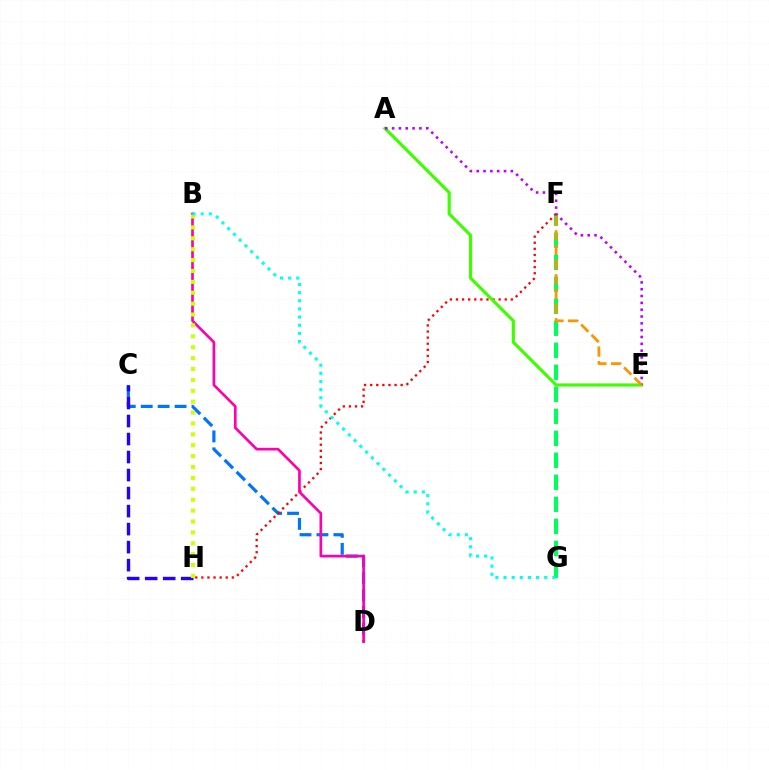{('C', 'D'): [{'color': '#0074ff', 'line_style': 'dashed', 'thickness': 2.3}], ('F', 'G'): [{'color': '#00ff5c', 'line_style': 'dashed', 'thickness': 2.99}], ('F', 'H'): [{'color': '#ff0000', 'line_style': 'dotted', 'thickness': 1.66}], ('C', 'H'): [{'color': '#2500ff', 'line_style': 'dashed', 'thickness': 2.45}], ('A', 'E'): [{'color': '#3dff00', 'line_style': 'solid', 'thickness': 2.28}, {'color': '#b900ff', 'line_style': 'dotted', 'thickness': 1.85}], ('B', 'D'): [{'color': '#ff00ac', 'line_style': 'solid', 'thickness': 1.92}], ('B', 'H'): [{'color': '#d1ff00', 'line_style': 'dotted', 'thickness': 2.96}], ('B', 'G'): [{'color': '#00fff6', 'line_style': 'dotted', 'thickness': 2.21}], ('E', 'F'): [{'color': '#ff9400', 'line_style': 'dashed', 'thickness': 1.99}]}